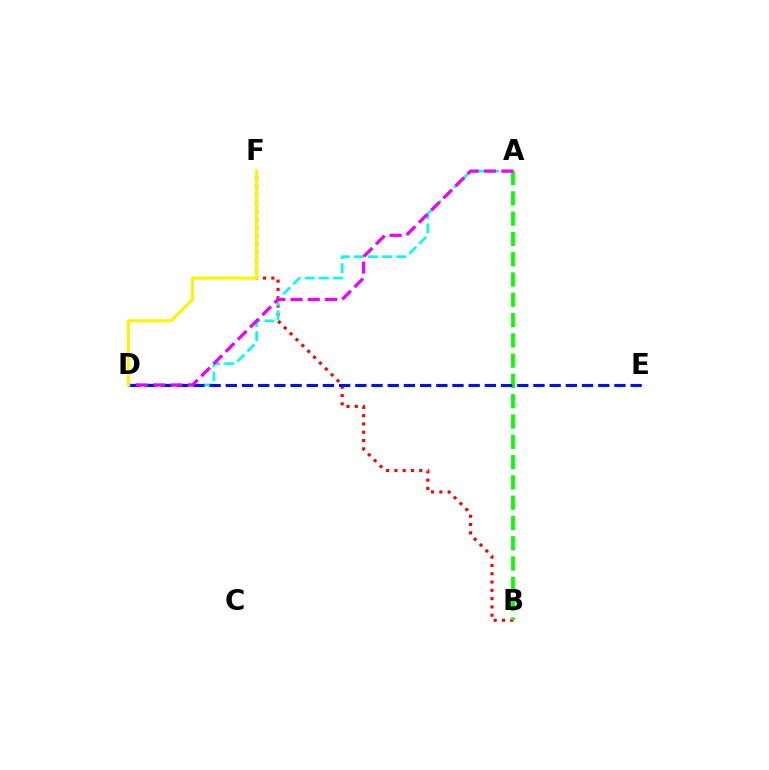{('B', 'F'): [{'color': '#ff0000', 'line_style': 'dotted', 'thickness': 2.25}], ('A', 'B'): [{'color': '#08ff00', 'line_style': 'dashed', 'thickness': 2.76}], ('A', 'D'): [{'color': '#00fff6', 'line_style': 'dashed', 'thickness': 1.92}, {'color': '#ee00ff', 'line_style': 'dashed', 'thickness': 2.35}], ('D', 'E'): [{'color': '#0010ff', 'line_style': 'dashed', 'thickness': 2.2}], ('D', 'F'): [{'color': '#fcf500', 'line_style': 'solid', 'thickness': 2.25}]}